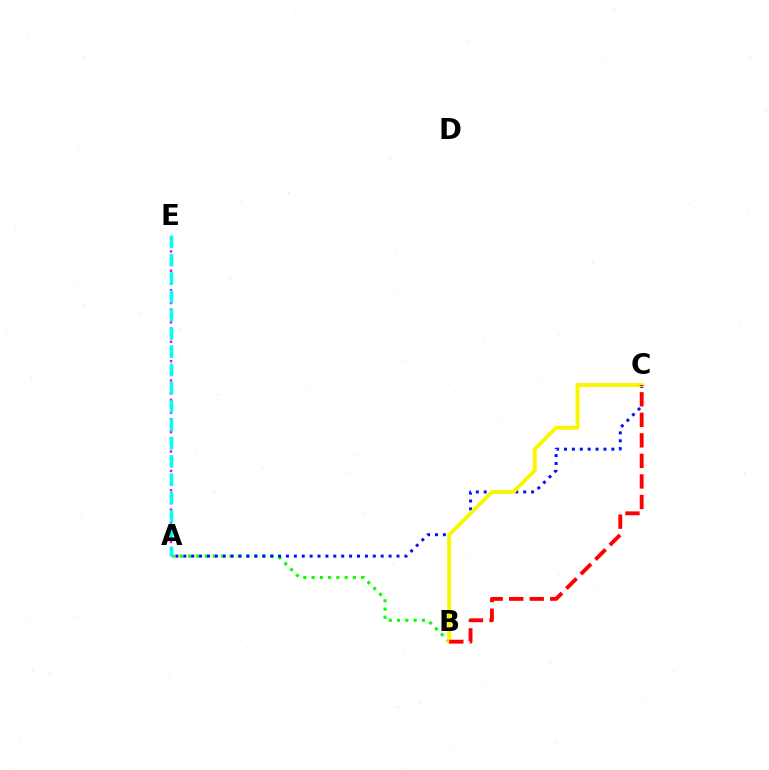{('A', 'B'): [{'color': '#08ff00', 'line_style': 'dotted', 'thickness': 2.25}], ('A', 'E'): [{'color': '#ee00ff', 'line_style': 'dotted', 'thickness': 1.75}, {'color': '#00fff6', 'line_style': 'dashed', 'thickness': 2.48}], ('A', 'C'): [{'color': '#0010ff', 'line_style': 'dotted', 'thickness': 2.15}], ('B', 'C'): [{'color': '#fcf500', 'line_style': 'solid', 'thickness': 2.82}, {'color': '#ff0000', 'line_style': 'dashed', 'thickness': 2.79}]}